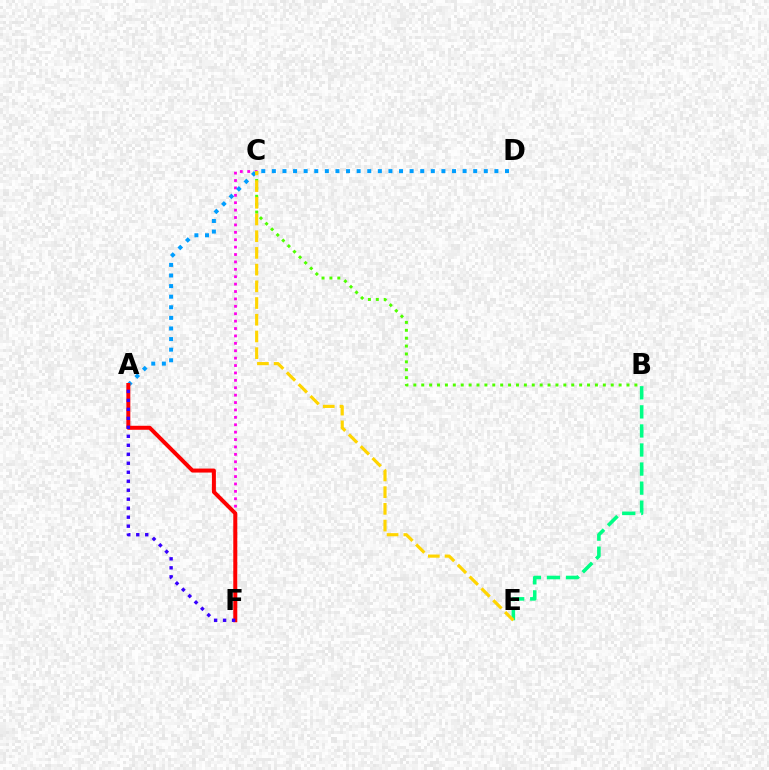{('C', 'F'): [{'color': '#ff00ed', 'line_style': 'dotted', 'thickness': 2.01}], ('A', 'D'): [{'color': '#009eff', 'line_style': 'dotted', 'thickness': 2.88}], ('A', 'F'): [{'color': '#ff0000', 'line_style': 'solid', 'thickness': 2.88}, {'color': '#3700ff', 'line_style': 'dotted', 'thickness': 2.44}], ('B', 'C'): [{'color': '#4fff00', 'line_style': 'dotted', 'thickness': 2.15}], ('B', 'E'): [{'color': '#00ff86', 'line_style': 'dashed', 'thickness': 2.59}], ('C', 'E'): [{'color': '#ffd500', 'line_style': 'dashed', 'thickness': 2.27}]}